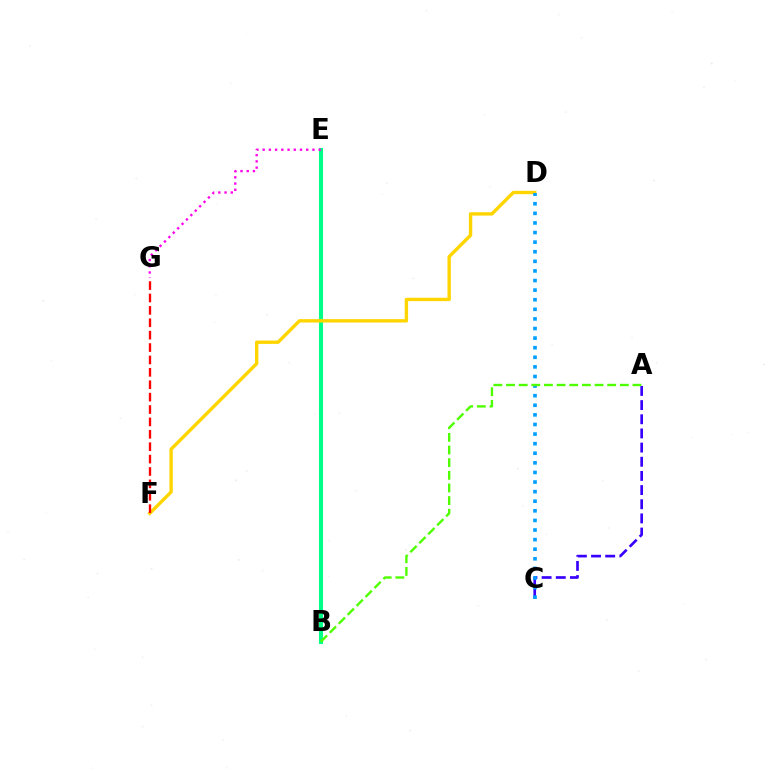{('A', 'C'): [{'color': '#3700ff', 'line_style': 'dashed', 'thickness': 1.92}], ('B', 'E'): [{'color': '#00ff86', 'line_style': 'solid', 'thickness': 2.93}], ('E', 'G'): [{'color': '#ff00ed', 'line_style': 'dotted', 'thickness': 1.69}], ('D', 'F'): [{'color': '#ffd500', 'line_style': 'solid', 'thickness': 2.43}], ('C', 'D'): [{'color': '#009eff', 'line_style': 'dotted', 'thickness': 2.61}], ('F', 'G'): [{'color': '#ff0000', 'line_style': 'dashed', 'thickness': 1.68}], ('A', 'B'): [{'color': '#4fff00', 'line_style': 'dashed', 'thickness': 1.72}]}